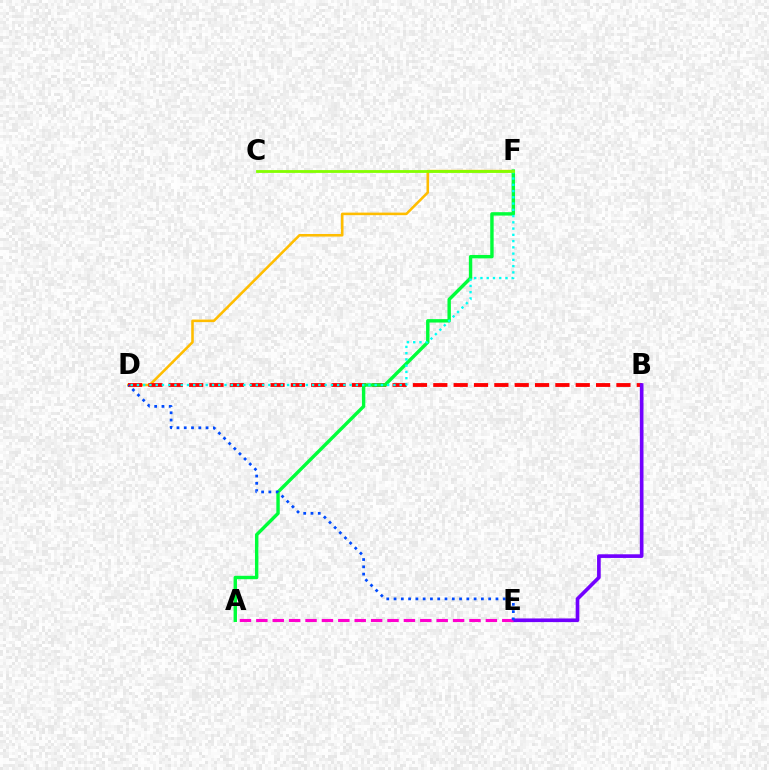{('D', 'F'): [{'color': '#ffbd00', 'line_style': 'solid', 'thickness': 1.85}, {'color': '#00fff6', 'line_style': 'dotted', 'thickness': 1.7}], ('B', 'D'): [{'color': '#ff0000', 'line_style': 'dashed', 'thickness': 2.76}], ('B', 'E'): [{'color': '#7200ff', 'line_style': 'solid', 'thickness': 2.63}], ('A', 'E'): [{'color': '#ff00cf', 'line_style': 'dashed', 'thickness': 2.23}], ('A', 'F'): [{'color': '#00ff39', 'line_style': 'solid', 'thickness': 2.45}], ('D', 'E'): [{'color': '#004bff', 'line_style': 'dotted', 'thickness': 1.98}], ('C', 'F'): [{'color': '#84ff00', 'line_style': 'solid', 'thickness': 2.02}]}